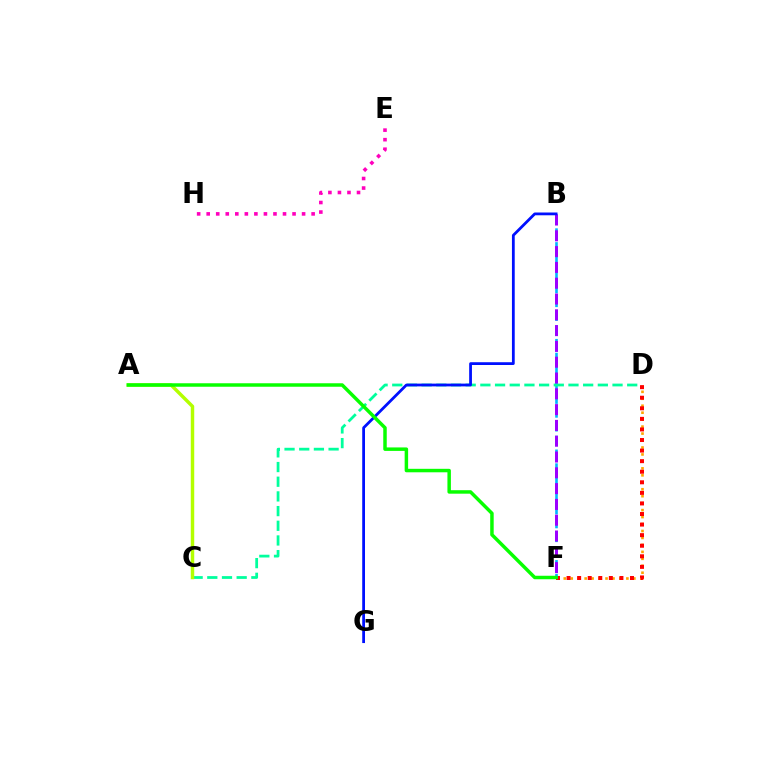{('D', 'F'): [{'color': '#ffa500', 'line_style': 'dotted', 'thickness': 1.89}, {'color': '#ff0000', 'line_style': 'dotted', 'thickness': 2.87}], ('B', 'F'): [{'color': '#00b5ff', 'line_style': 'dashed', 'thickness': 1.88}, {'color': '#9b00ff', 'line_style': 'dashed', 'thickness': 2.15}], ('C', 'D'): [{'color': '#00ff9d', 'line_style': 'dashed', 'thickness': 1.99}], ('A', 'C'): [{'color': '#b3ff00', 'line_style': 'solid', 'thickness': 2.49}], ('B', 'G'): [{'color': '#0010ff', 'line_style': 'solid', 'thickness': 2.0}], ('E', 'H'): [{'color': '#ff00bd', 'line_style': 'dotted', 'thickness': 2.59}], ('A', 'F'): [{'color': '#08ff00', 'line_style': 'solid', 'thickness': 2.5}]}